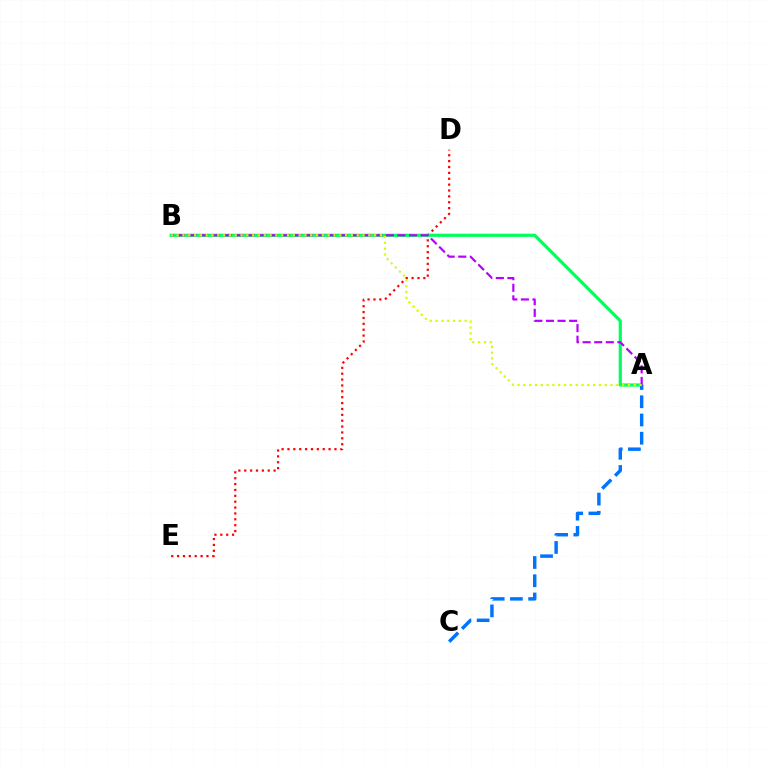{('D', 'E'): [{'color': '#ff0000', 'line_style': 'dotted', 'thickness': 1.6}], ('A', 'B'): [{'color': '#00ff5c', 'line_style': 'solid', 'thickness': 2.3}, {'color': '#b900ff', 'line_style': 'dashed', 'thickness': 1.58}, {'color': '#d1ff00', 'line_style': 'dotted', 'thickness': 1.58}], ('A', 'C'): [{'color': '#0074ff', 'line_style': 'dashed', 'thickness': 2.48}]}